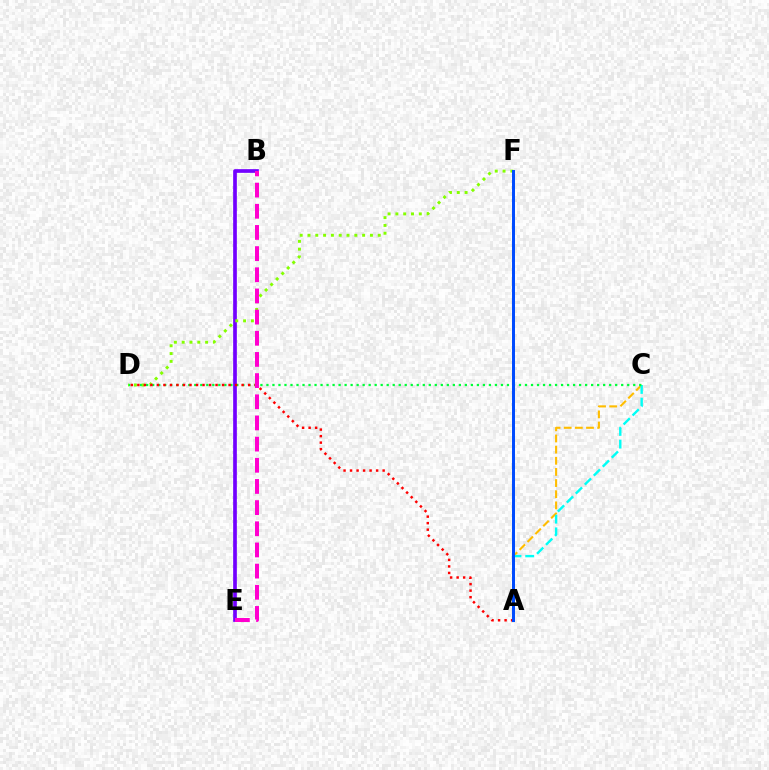{('A', 'C'): [{'color': '#ffbd00', 'line_style': 'dashed', 'thickness': 1.51}, {'color': '#00fff6', 'line_style': 'dashed', 'thickness': 1.73}], ('B', 'E'): [{'color': '#7200ff', 'line_style': 'solid', 'thickness': 2.66}, {'color': '#ff00cf', 'line_style': 'dashed', 'thickness': 2.88}], ('C', 'D'): [{'color': '#00ff39', 'line_style': 'dotted', 'thickness': 1.63}], ('D', 'F'): [{'color': '#84ff00', 'line_style': 'dotted', 'thickness': 2.12}], ('A', 'D'): [{'color': '#ff0000', 'line_style': 'dotted', 'thickness': 1.77}], ('A', 'F'): [{'color': '#004bff', 'line_style': 'solid', 'thickness': 2.15}]}